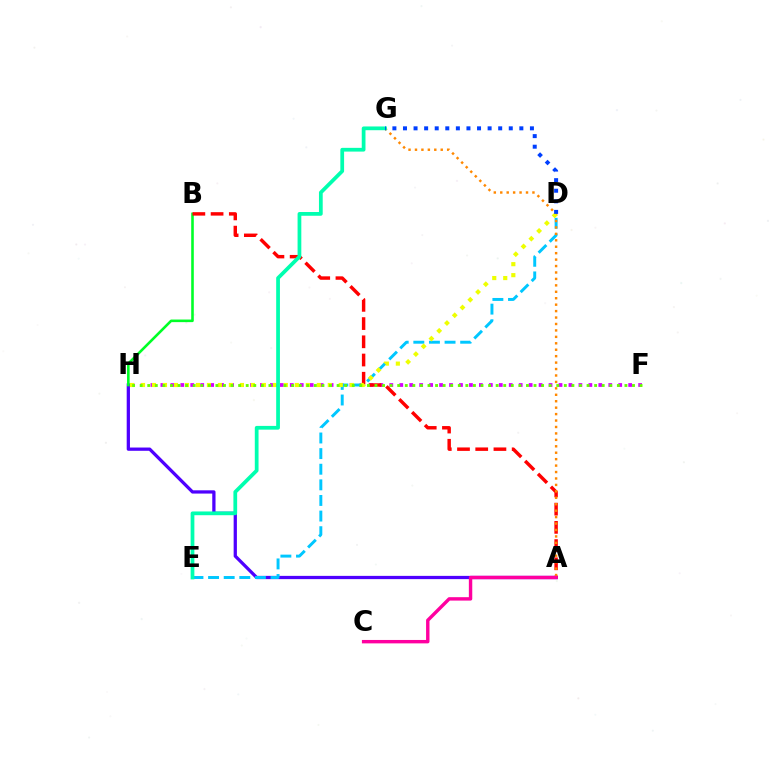{('A', 'H'): [{'color': '#4f00ff', 'line_style': 'solid', 'thickness': 2.35}], ('B', 'H'): [{'color': '#00ff27', 'line_style': 'solid', 'thickness': 1.87}], ('F', 'H'): [{'color': '#d600ff', 'line_style': 'dotted', 'thickness': 2.7}, {'color': '#66ff00', 'line_style': 'dotted', 'thickness': 2.06}], ('D', 'E'): [{'color': '#00c7ff', 'line_style': 'dashed', 'thickness': 2.12}], ('A', 'B'): [{'color': '#ff0000', 'line_style': 'dashed', 'thickness': 2.48}], ('A', 'G'): [{'color': '#ff8800', 'line_style': 'dotted', 'thickness': 1.75}], ('D', 'H'): [{'color': '#eeff00', 'line_style': 'dotted', 'thickness': 2.99}], ('A', 'C'): [{'color': '#ff00a0', 'line_style': 'solid', 'thickness': 2.45}], ('E', 'G'): [{'color': '#00ffaf', 'line_style': 'solid', 'thickness': 2.7}], ('D', 'G'): [{'color': '#003fff', 'line_style': 'dotted', 'thickness': 2.87}]}